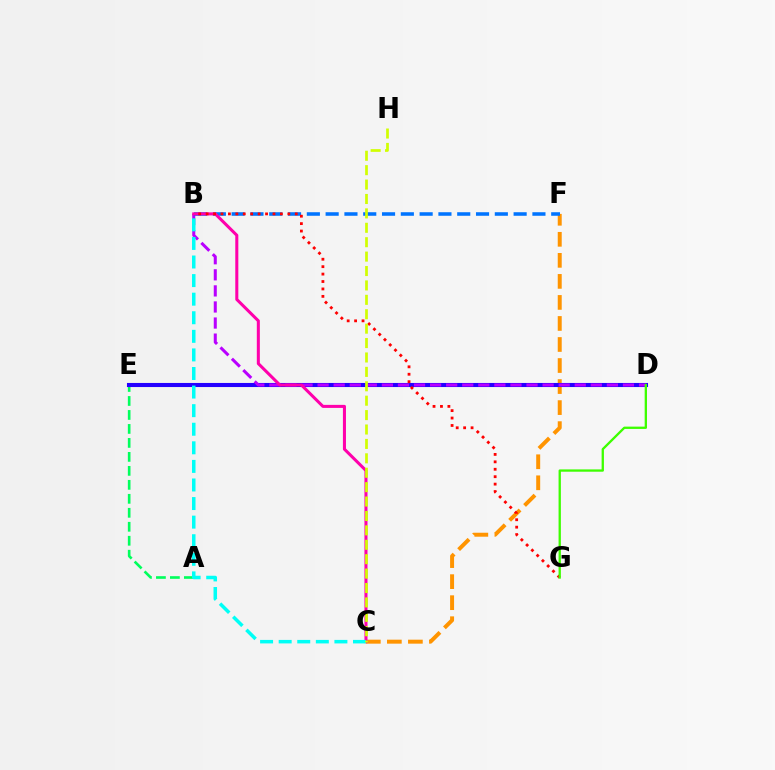{('C', 'F'): [{'color': '#ff9400', 'line_style': 'dashed', 'thickness': 2.86}], ('A', 'E'): [{'color': '#00ff5c', 'line_style': 'dashed', 'thickness': 1.9}], ('D', 'E'): [{'color': '#2500ff', 'line_style': 'solid', 'thickness': 2.94}], ('B', 'D'): [{'color': '#b900ff', 'line_style': 'dashed', 'thickness': 2.18}], ('B', 'F'): [{'color': '#0074ff', 'line_style': 'dashed', 'thickness': 2.55}], ('B', 'C'): [{'color': '#ff00ac', 'line_style': 'solid', 'thickness': 2.19}, {'color': '#00fff6', 'line_style': 'dashed', 'thickness': 2.52}], ('B', 'G'): [{'color': '#ff0000', 'line_style': 'dotted', 'thickness': 2.02}], ('D', 'G'): [{'color': '#3dff00', 'line_style': 'solid', 'thickness': 1.67}], ('C', 'H'): [{'color': '#d1ff00', 'line_style': 'dashed', 'thickness': 1.96}]}